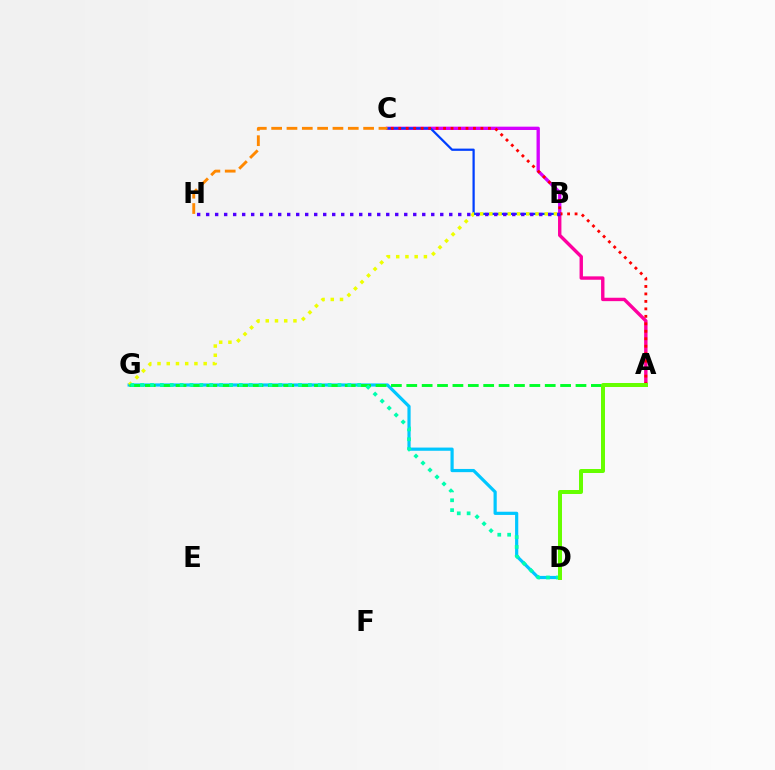{('D', 'G'): [{'color': '#00c7ff', 'line_style': 'solid', 'thickness': 2.3}, {'color': '#00ffaf', 'line_style': 'dotted', 'thickness': 2.68}], ('B', 'C'): [{'color': '#d600ff', 'line_style': 'solid', 'thickness': 2.39}, {'color': '#003fff', 'line_style': 'solid', 'thickness': 1.61}], ('A', 'B'): [{'color': '#ff00a0', 'line_style': 'solid', 'thickness': 2.44}], ('B', 'G'): [{'color': '#eeff00', 'line_style': 'dotted', 'thickness': 2.51}], ('C', 'H'): [{'color': '#ff8800', 'line_style': 'dashed', 'thickness': 2.08}], ('A', 'G'): [{'color': '#00ff27', 'line_style': 'dashed', 'thickness': 2.09}], ('A', 'C'): [{'color': '#ff0000', 'line_style': 'dotted', 'thickness': 2.03}], ('A', 'D'): [{'color': '#66ff00', 'line_style': 'solid', 'thickness': 2.88}], ('B', 'H'): [{'color': '#4f00ff', 'line_style': 'dotted', 'thickness': 2.45}]}